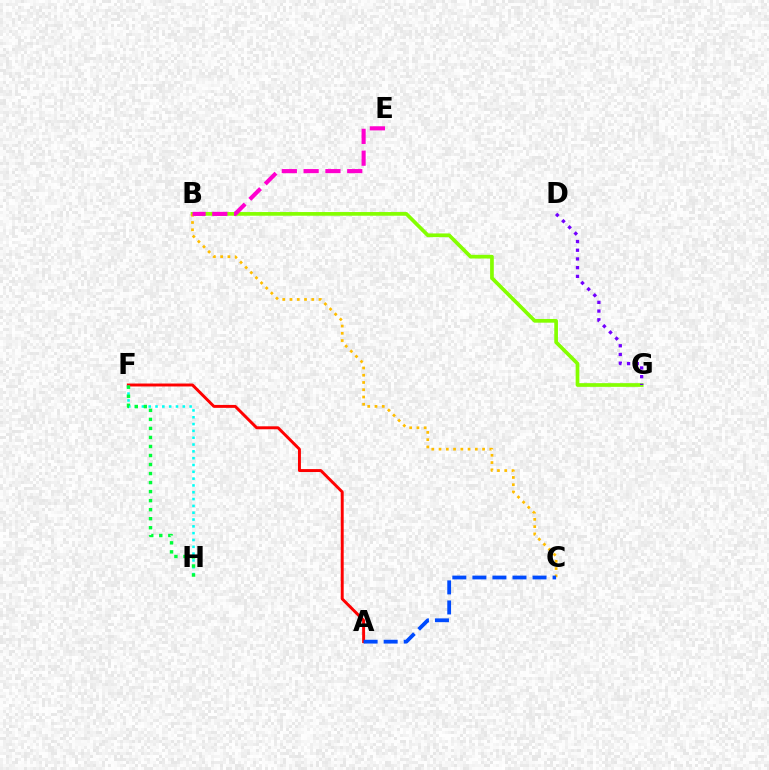{('B', 'G'): [{'color': '#84ff00', 'line_style': 'solid', 'thickness': 2.66}], ('B', 'C'): [{'color': '#ffbd00', 'line_style': 'dotted', 'thickness': 1.97}], ('A', 'F'): [{'color': '#ff0000', 'line_style': 'solid', 'thickness': 2.11}], ('B', 'E'): [{'color': '#ff00cf', 'line_style': 'dashed', 'thickness': 2.96}], ('F', 'H'): [{'color': '#00fff6', 'line_style': 'dotted', 'thickness': 1.85}, {'color': '#00ff39', 'line_style': 'dotted', 'thickness': 2.45}], ('D', 'G'): [{'color': '#7200ff', 'line_style': 'dotted', 'thickness': 2.37}], ('A', 'C'): [{'color': '#004bff', 'line_style': 'dashed', 'thickness': 2.72}]}